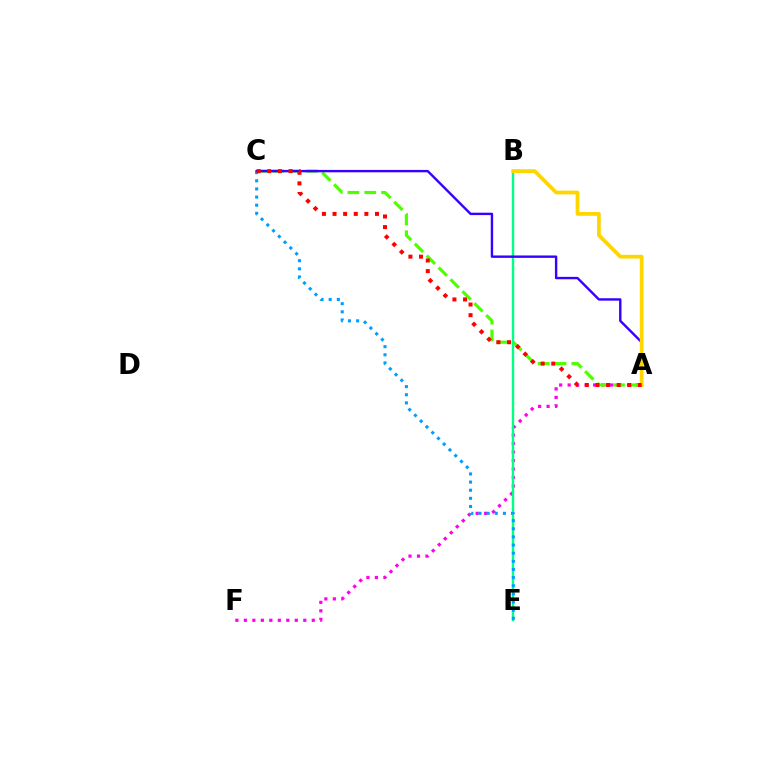{('A', 'F'): [{'color': '#ff00ed', 'line_style': 'dotted', 'thickness': 2.31}], ('A', 'C'): [{'color': '#4fff00', 'line_style': 'dashed', 'thickness': 2.29}, {'color': '#3700ff', 'line_style': 'solid', 'thickness': 1.73}, {'color': '#ff0000', 'line_style': 'dotted', 'thickness': 2.88}], ('B', 'E'): [{'color': '#00ff86', 'line_style': 'solid', 'thickness': 1.73}], ('C', 'E'): [{'color': '#009eff', 'line_style': 'dotted', 'thickness': 2.21}], ('A', 'B'): [{'color': '#ffd500', 'line_style': 'solid', 'thickness': 2.7}]}